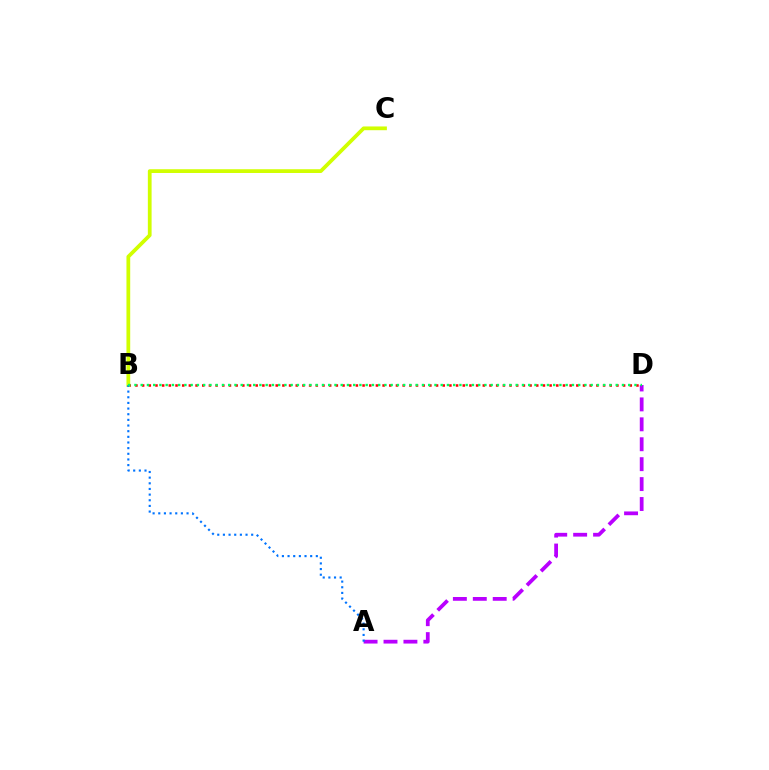{('A', 'D'): [{'color': '#b900ff', 'line_style': 'dashed', 'thickness': 2.71}], ('B', 'D'): [{'color': '#ff0000', 'line_style': 'dotted', 'thickness': 1.81}, {'color': '#00ff5c', 'line_style': 'dotted', 'thickness': 1.7}], ('B', 'C'): [{'color': '#d1ff00', 'line_style': 'solid', 'thickness': 2.7}], ('A', 'B'): [{'color': '#0074ff', 'line_style': 'dotted', 'thickness': 1.54}]}